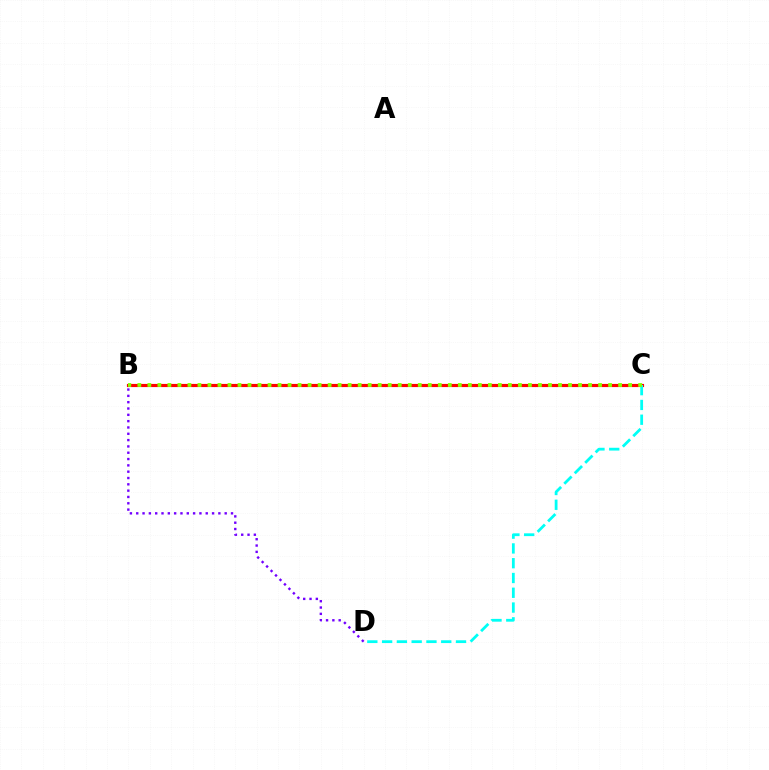{('B', 'C'): [{'color': '#ff0000', 'line_style': 'solid', 'thickness': 2.27}, {'color': '#84ff00', 'line_style': 'dotted', 'thickness': 2.72}], ('C', 'D'): [{'color': '#00fff6', 'line_style': 'dashed', 'thickness': 2.01}], ('B', 'D'): [{'color': '#7200ff', 'line_style': 'dotted', 'thickness': 1.72}]}